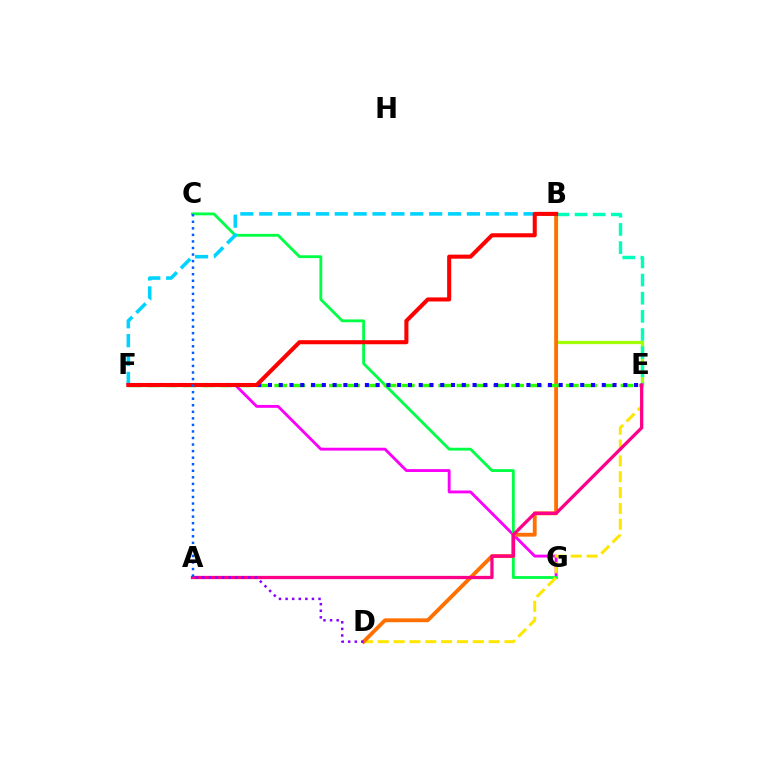{('F', 'G'): [{'color': '#fa00f9', 'line_style': 'solid', 'thickness': 2.07}], ('B', 'E'): [{'color': '#a2ff00', 'line_style': 'solid', 'thickness': 2.34}, {'color': '#00ffbb', 'line_style': 'dashed', 'thickness': 2.47}], ('C', 'G'): [{'color': '#00ff45', 'line_style': 'solid', 'thickness': 2.04}], ('D', 'E'): [{'color': '#ffe600', 'line_style': 'dashed', 'thickness': 2.15}], ('B', 'D'): [{'color': '#ff7000', 'line_style': 'solid', 'thickness': 2.77}], ('B', 'F'): [{'color': '#00d3ff', 'line_style': 'dashed', 'thickness': 2.56}, {'color': '#ff0000', 'line_style': 'solid', 'thickness': 2.93}], ('E', 'F'): [{'color': '#31ff00', 'line_style': 'dashed', 'thickness': 2.48}, {'color': '#1900ff', 'line_style': 'dotted', 'thickness': 2.93}], ('A', 'E'): [{'color': '#ff0088', 'line_style': 'solid', 'thickness': 2.35}], ('A', 'C'): [{'color': '#005dff', 'line_style': 'dotted', 'thickness': 1.78}], ('A', 'D'): [{'color': '#8a00ff', 'line_style': 'dotted', 'thickness': 1.79}]}